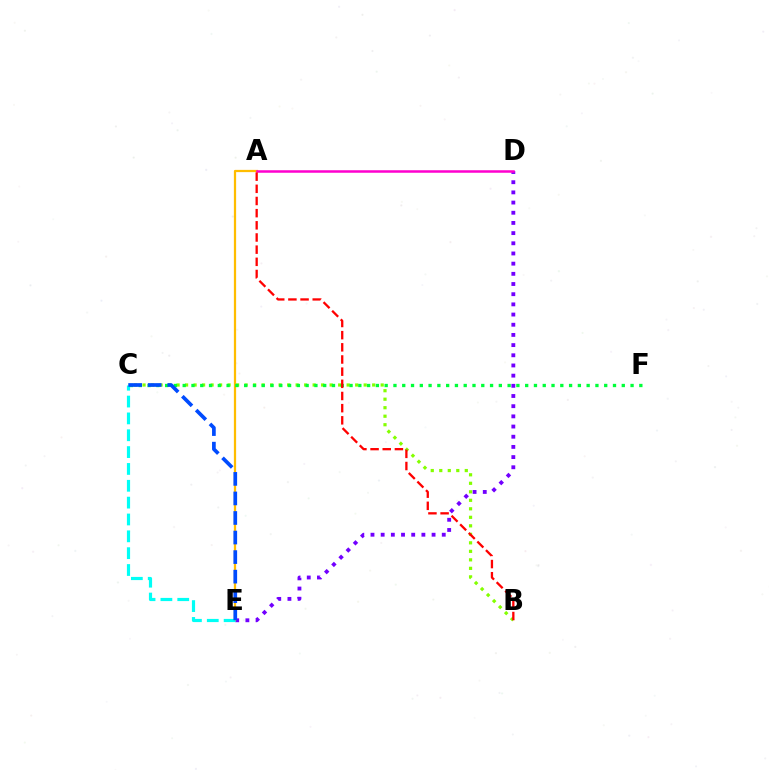{('D', 'E'): [{'color': '#7200ff', 'line_style': 'dotted', 'thickness': 2.77}], ('B', 'C'): [{'color': '#84ff00', 'line_style': 'dotted', 'thickness': 2.31}], ('A', 'E'): [{'color': '#ffbd00', 'line_style': 'solid', 'thickness': 1.62}], ('C', 'F'): [{'color': '#00ff39', 'line_style': 'dotted', 'thickness': 2.39}], ('C', 'E'): [{'color': '#00fff6', 'line_style': 'dashed', 'thickness': 2.29}, {'color': '#004bff', 'line_style': 'dashed', 'thickness': 2.66}], ('A', 'D'): [{'color': '#ff00cf', 'line_style': 'solid', 'thickness': 1.81}], ('A', 'B'): [{'color': '#ff0000', 'line_style': 'dashed', 'thickness': 1.65}]}